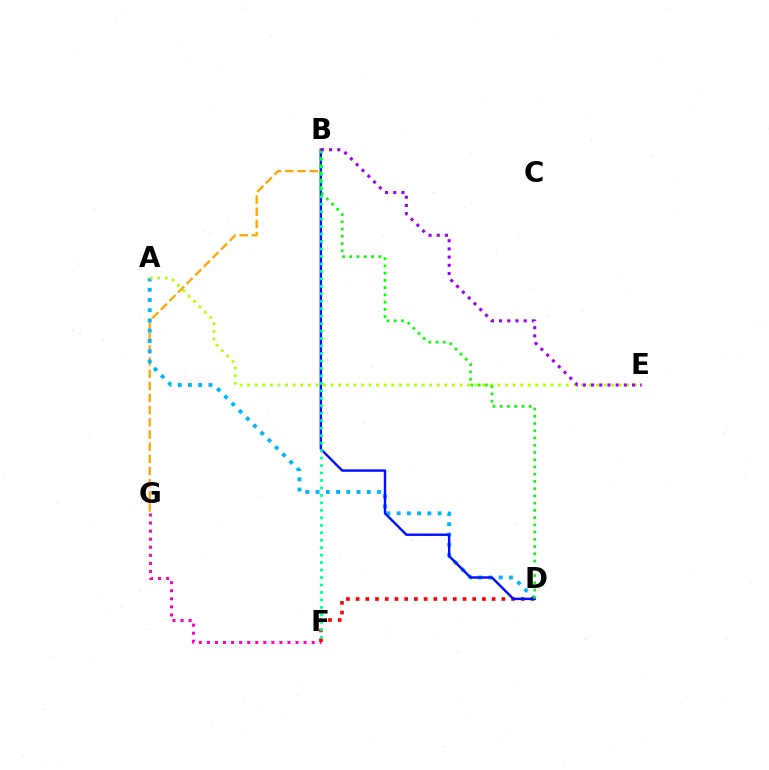{('B', 'G'): [{'color': '#ffa500', 'line_style': 'dashed', 'thickness': 1.65}], ('A', 'D'): [{'color': '#00b5ff', 'line_style': 'dotted', 'thickness': 2.78}], ('F', 'G'): [{'color': '#ff00bd', 'line_style': 'dotted', 'thickness': 2.19}], ('D', 'F'): [{'color': '#ff0000', 'line_style': 'dotted', 'thickness': 2.64}], ('B', 'D'): [{'color': '#0010ff', 'line_style': 'solid', 'thickness': 1.74}, {'color': '#08ff00', 'line_style': 'dotted', 'thickness': 1.97}], ('B', 'F'): [{'color': '#00ff9d', 'line_style': 'dotted', 'thickness': 2.03}], ('A', 'E'): [{'color': '#b3ff00', 'line_style': 'dotted', 'thickness': 2.06}], ('B', 'E'): [{'color': '#9b00ff', 'line_style': 'dotted', 'thickness': 2.23}]}